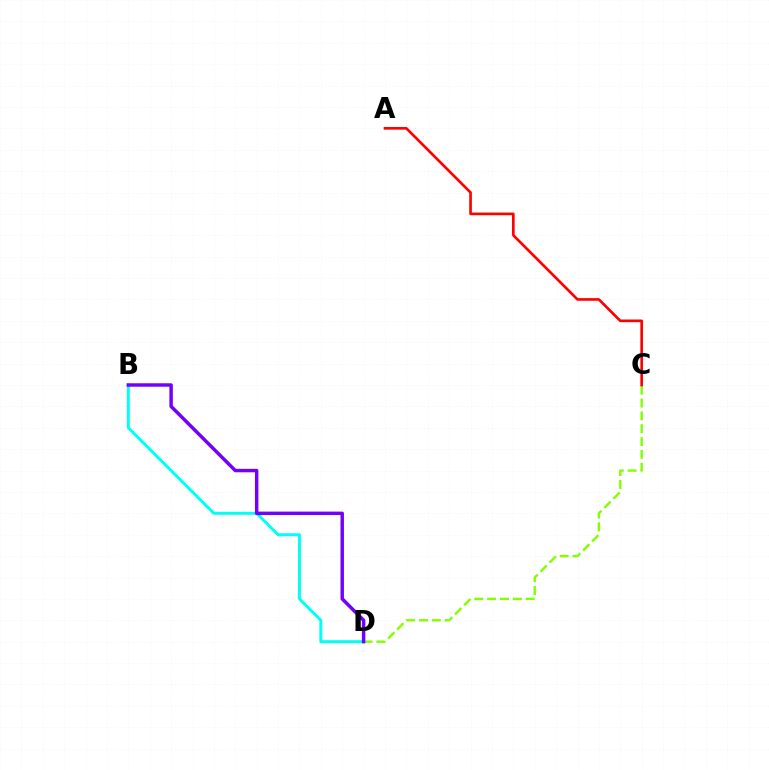{('C', 'D'): [{'color': '#84ff00', 'line_style': 'dashed', 'thickness': 1.74}], ('A', 'C'): [{'color': '#ff0000', 'line_style': 'solid', 'thickness': 1.91}], ('B', 'D'): [{'color': '#00fff6', 'line_style': 'solid', 'thickness': 2.13}, {'color': '#7200ff', 'line_style': 'solid', 'thickness': 2.49}]}